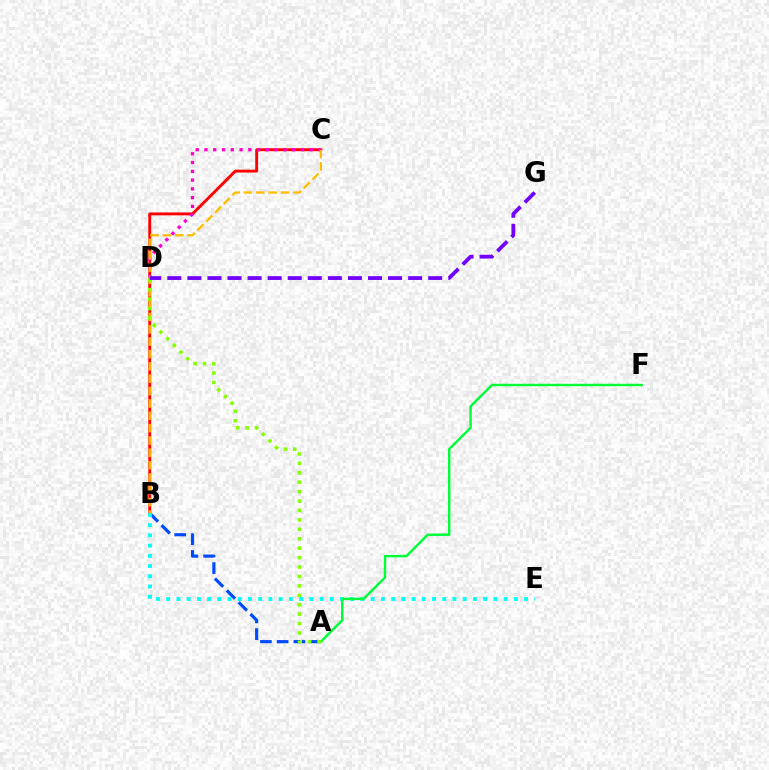{('A', 'B'): [{'color': '#004bff', 'line_style': 'dashed', 'thickness': 2.28}], ('B', 'C'): [{'color': '#ff0000', 'line_style': 'solid', 'thickness': 2.09}, {'color': '#ffbd00', 'line_style': 'dashed', 'thickness': 1.68}], ('B', 'E'): [{'color': '#00fff6', 'line_style': 'dotted', 'thickness': 2.78}], ('C', 'D'): [{'color': '#ff00cf', 'line_style': 'dotted', 'thickness': 2.38}], ('A', 'F'): [{'color': '#00ff39', 'line_style': 'solid', 'thickness': 1.77}], ('A', 'D'): [{'color': '#84ff00', 'line_style': 'dotted', 'thickness': 2.56}], ('D', 'G'): [{'color': '#7200ff', 'line_style': 'dashed', 'thickness': 2.73}]}